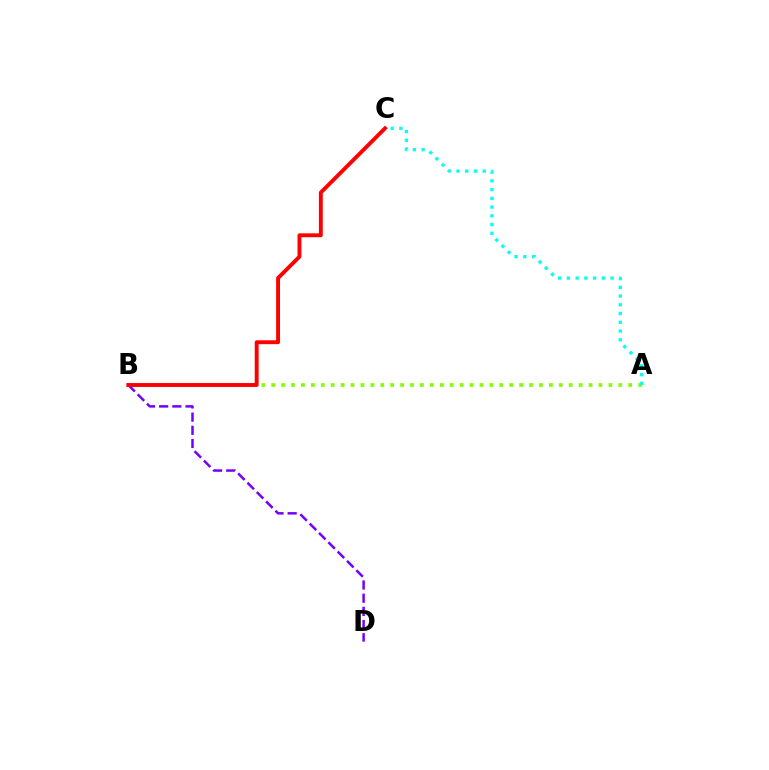{('B', 'D'): [{'color': '#7200ff', 'line_style': 'dashed', 'thickness': 1.79}], ('A', 'B'): [{'color': '#84ff00', 'line_style': 'dotted', 'thickness': 2.69}], ('B', 'C'): [{'color': '#ff0000', 'line_style': 'solid', 'thickness': 2.8}], ('A', 'C'): [{'color': '#00fff6', 'line_style': 'dotted', 'thickness': 2.37}]}